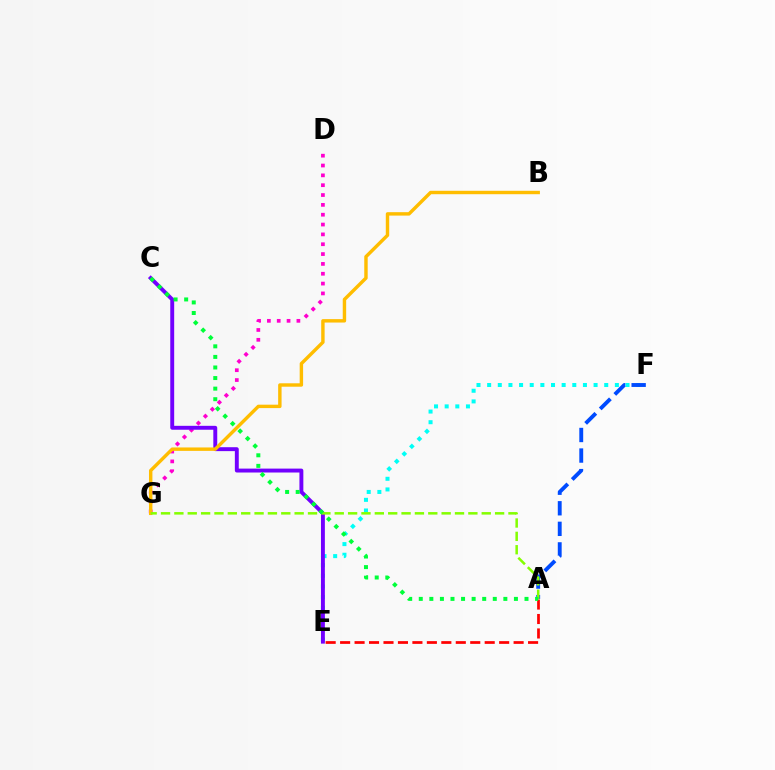{('D', 'G'): [{'color': '#ff00cf', 'line_style': 'dotted', 'thickness': 2.67}], ('A', 'E'): [{'color': '#ff0000', 'line_style': 'dashed', 'thickness': 1.96}], ('E', 'F'): [{'color': '#00fff6', 'line_style': 'dotted', 'thickness': 2.89}], ('C', 'E'): [{'color': '#7200ff', 'line_style': 'solid', 'thickness': 2.81}], ('A', 'F'): [{'color': '#004bff', 'line_style': 'dashed', 'thickness': 2.79}], ('B', 'G'): [{'color': '#ffbd00', 'line_style': 'solid', 'thickness': 2.46}], ('A', 'G'): [{'color': '#84ff00', 'line_style': 'dashed', 'thickness': 1.82}], ('A', 'C'): [{'color': '#00ff39', 'line_style': 'dotted', 'thickness': 2.87}]}